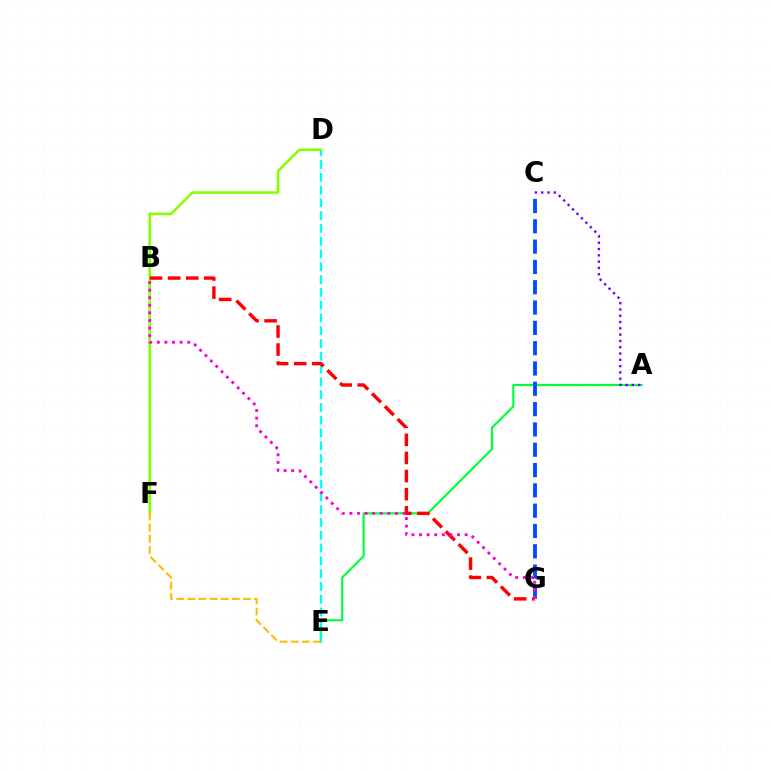{('A', 'E'): [{'color': '#00ff39', 'line_style': 'solid', 'thickness': 1.55}], ('D', 'E'): [{'color': '#00fff6', 'line_style': 'dashed', 'thickness': 1.74}], ('D', 'F'): [{'color': '#84ff00', 'line_style': 'solid', 'thickness': 1.86}], ('A', 'C'): [{'color': '#7200ff', 'line_style': 'dotted', 'thickness': 1.71}], ('C', 'G'): [{'color': '#004bff', 'line_style': 'dashed', 'thickness': 2.76}], ('B', 'G'): [{'color': '#ff0000', 'line_style': 'dashed', 'thickness': 2.46}, {'color': '#ff00cf', 'line_style': 'dotted', 'thickness': 2.06}], ('E', 'F'): [{'color': '#ffbd00', 'line_style': 'dashed', 'thickness': 1.51}]}